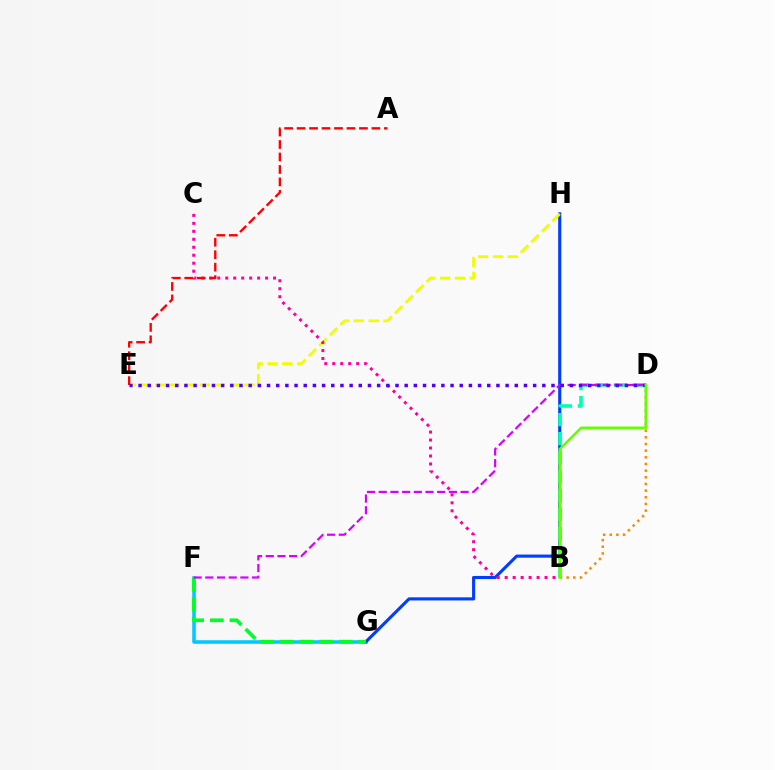{('F', 'G'): [{'color': '#00c7ff', 'line_style': 'solid', 'thickness': 2.54}, {'color': '#00ff27', 'line_style': 'dashed', 'thickness': 2.67}], ('B', 'D'): [{'color': '#ff8800', 'line_style': 'dotted', 'thickness': 1.81}, {'color': '#00ffaf', 'line_style': 'dashed', 'thickness': 2.58}, {'color': '#66ff00', 'line_style': 'solid', 'thickness': 1.85}], ('G', 'H'): [{'color': '#003fff', 'line_style': 'solid', 'thickness': 2.24}], ('E', 'H'): [{'color': '#eeff00', 'line_style': 'dashed', 'thickness': 2.02}], ('B', 'C'): [{'color': '#ff00a0', 'line_style': 'dotted', 'thickness': 2.17}], ('A', 'E'): [{'color': '#ff0000', 'line_style': 'dashed', 'thickness': 1.69}], ('D', 'F'): [{'color': '#d600ff', 'line_style': 'dashed', 'thickness': 1.59}], ('D', 'E'): [{'color': '#4f00ff', 'line_style': 'dotted', 'thickness': 2.49}]}